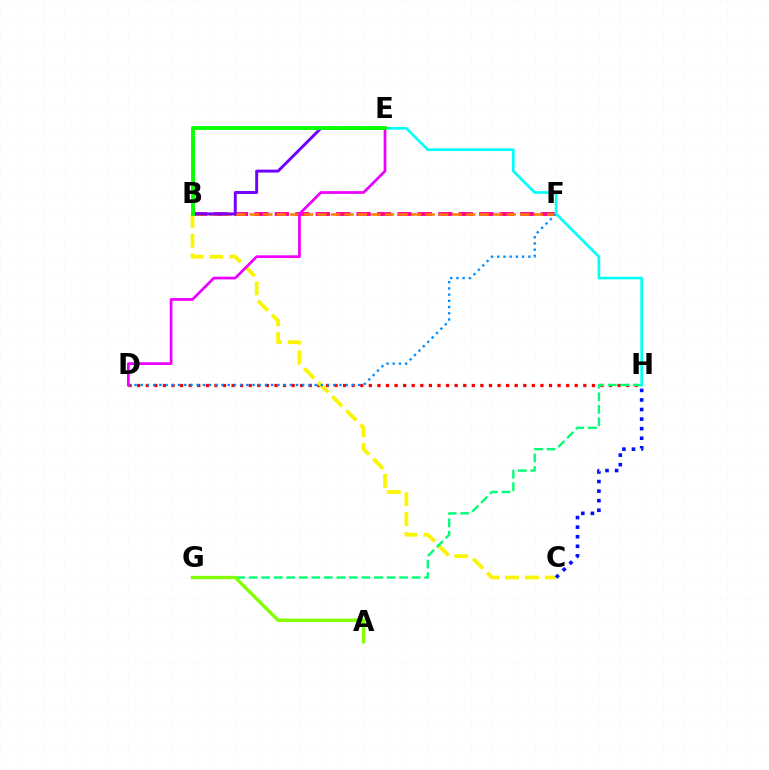{('B', 'F'): [{'color': '#ff0094', 'line_style': 'dashed', 'thickness': 2.78}, {'color': '#ff7c00', 'line_style': 'dashed', 'thickness': 1.84}], ('D', 'H'): [{'color': '#ff0000', 'line_style': 'dotted', 'thickness': 2.33}], ('B', 'C'): [{'color': '#fcf500', 'line_style': 'dashed', 'thickness': 2.7}], ('G', 'H'): [{'color': '#00ff74', 'line_style': 'dashed', 'thickness': 1.7}], ('C', 'H'): [{'color': '#0010ff', 'line_style': 'dotted', 'thickness': 2.6}], ('D', 'F'): [{'color': '#008cff', 'line_style': 'dotted', 'thickness': 1.69}], ('D', 'E'): [{'color': '#ee00ff', 'line_style': 'solid', 'thickness': 1.97}], ('E', 'H'): [{'color': '#00fff6', 'line_style': 'solid', 'thickness': 1.91}], ('B', 'E'): [{'color': '#7200ff', 'line_style': 'solid', 'thickness': 2.11}, {'color': '#08ff00', 'line_style': 'solid', 'thickness': 2.8}], ('A', 'G'): [{'color': '#84ff00', 'line_style': 'solid', 'thickness': 2.4}]}